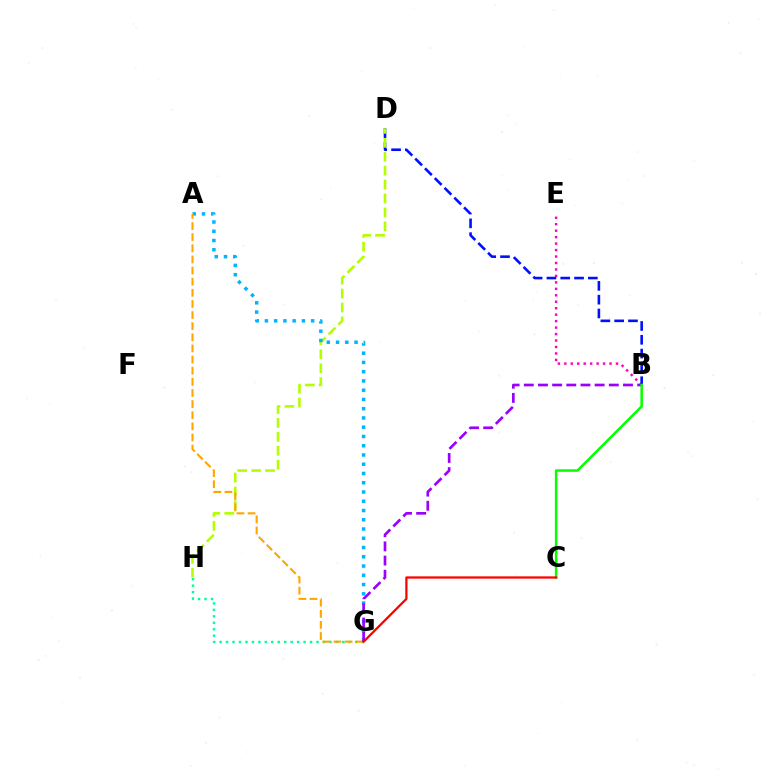{('B', 'E'): [{'color': '#ff00bd', 'line_style': 'dotted', 'thickness': 1.76}], ('G', 'H'): [{'color': '#00ff9d', 'line_style': 'dotted', 'thickness': 1.75}], ('B', 'D'): [{'color': '#0010ff', 'line_style': 'dashed', 'thickness': 1.88}], ('D', 'H'): [{'color': '#b3ff00', 'line_style': 'dashed', 'thickness': 1.89}], ('A', 'G'): [{'color': '#00b5ff', 'line_style': 'dotted', 'thickness': 2.51}, {'color': '#ffa500', 'line_style': 'dashed', 'thickness': 1.51}], ('B', 'G'): [{'color': '#9b00ff', 'line_style': 'dashed', 'thickness': 1.92}], ('B', 'C'): [{'color': '#08ff00', 'line_style': 'solid', 'thickness': 1.83}], ('C', 'G'): [{'color': '#ff0000', 'line_style': 'solid', 'thickness': 1.62}]}